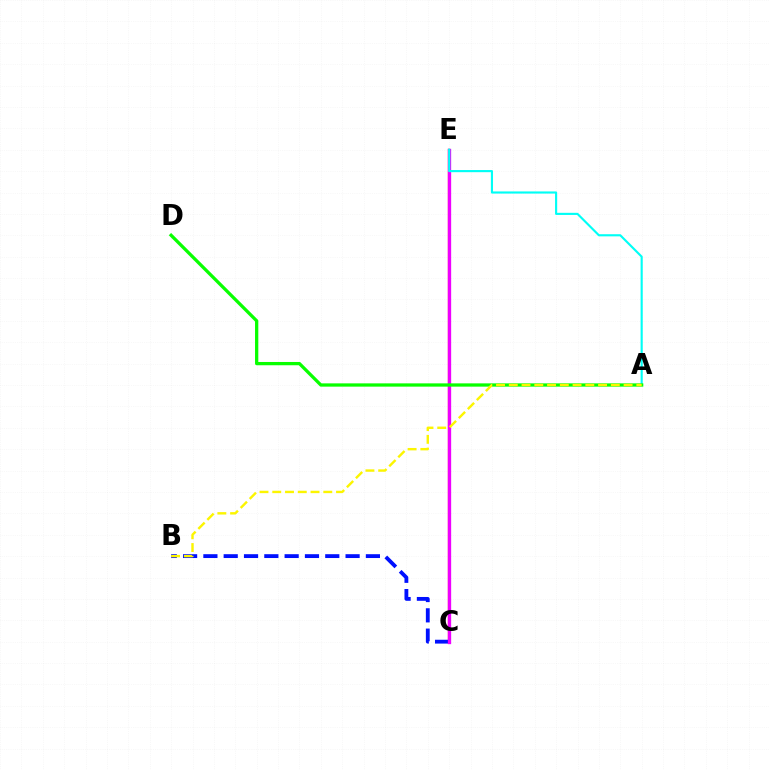{('C', 'E'): [{'color': '#ff0000', 'line_style': 'solid', 'thickness': 1.64}, {'color': '#ee00ff', 'line_style': 'solid', 'thickness': 2.39}], ('B', 'C'): [{'color': '#0010ff', 'line_style': 'dashed', 'thickness': 2.76}], ('A', 'E'): [{'color': '#00fff6', 'line_style': 'solid', 'thickness': 1.54}], ('A', 'D'): [{'color': '#08ff00', 'line_style': 'solid', 'thickness': 2.36}], ('A', 'B'): [{'color': '#fcf500', 'line_style': 'dashed', 'thickness': 1.73}]}